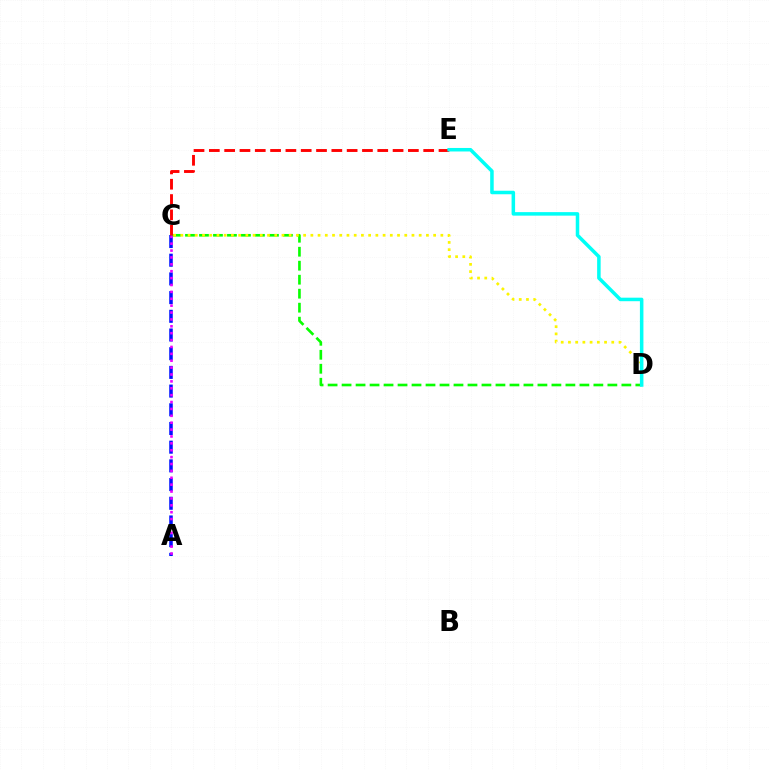{('A', 'C'): [{'color': '#0010ff', 'line_style': 'dashed', 'thickness': 2.54}, {'color': '#ee00ff', 'line_style': 'dotted', 'thickness': 1.87}], ('C', 'D'): [{'color': '#08ff00', 'line_style': 'dashed', 'thickness': 1.9}, {'color': '#fcf500', 'line_style': 'dotted', 'thickness': 1.96}], ('C', 'E'): [{'color': '#ff0000', 'line_style': 'dashed', 'thickness': 2.08}], ('D', 'E'): [{'color': '#00fff6', 'line_style': 'solid', 'thickness': 2.53}]}